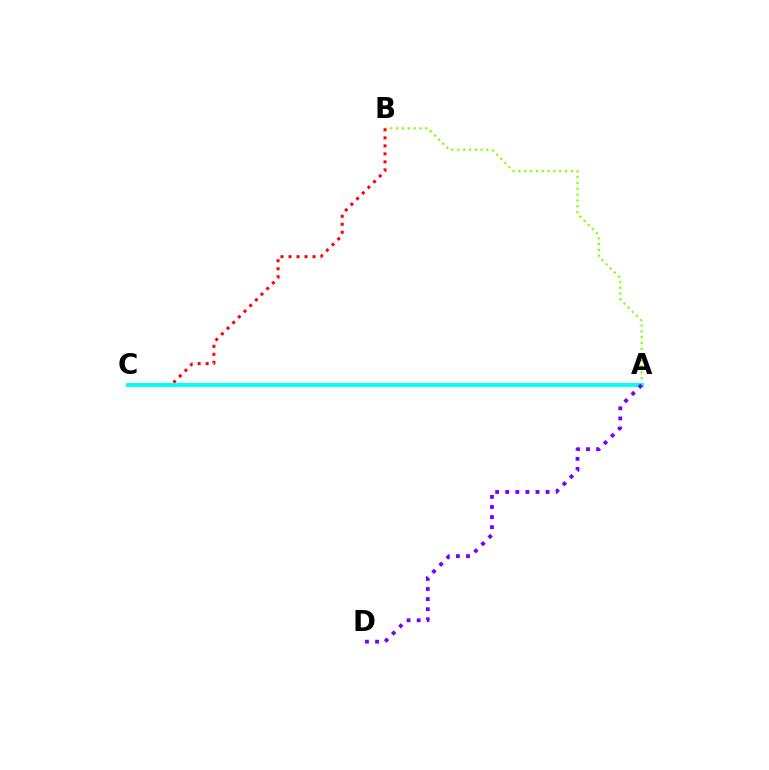{('A', 'B'): [{'color': '#84ff00', 'line_style': 'dotted', 'thickness': 1.58}], ('B', 'C'): [{'color': '#ff0000', 'line_style': 'dotted', 'thickness': 2.18}], ('A', 'C'): [{'color': '#00fff6', 'line_style': 'solid', 'thickness': 2.8}], ('A', 'D'): [{'color': '#7200ff', 'line_style': 'dotted', 'thickness': 2.74}]}